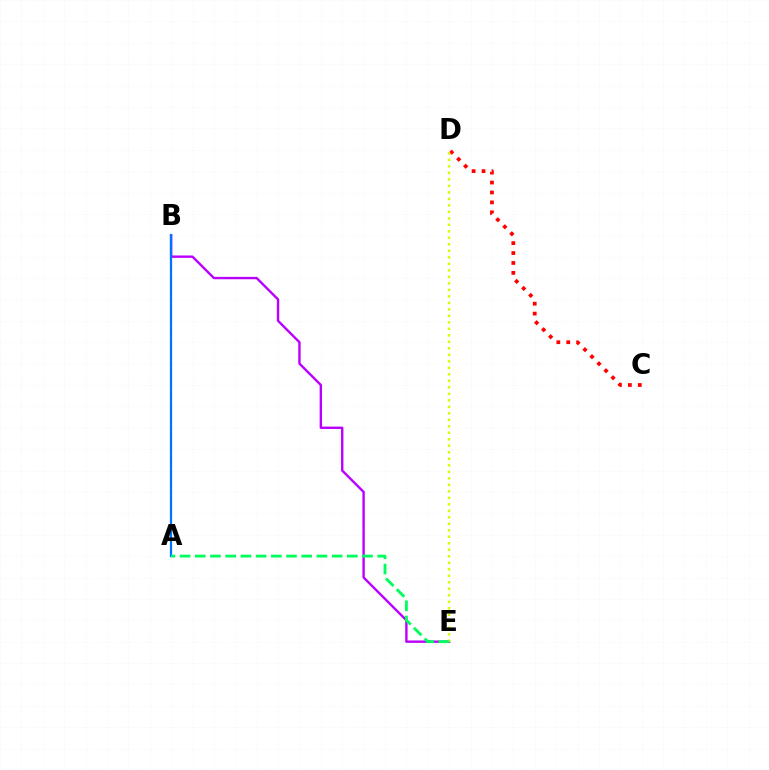{('B', 'E'): [{'color': '#b900ff', 'line_style': 'solid', 'thickness': 1.72}], ('C', 'D'): [{'color': '#ff0000', 'line_style': 'dotted', 'thickness': 2.7}], ('A', 'B'): [{'color': '#0074ff', 'line_style': 'solid', 'thickness': 1.63}], ('D', 'E'): [{'color': '#d1ff00', 'line_style': 'dotted', 'thickness': 1.77}], ('A', 'E'): [{'color': '#00ff5c', 'line_style': 'dashed', 'thickness': 2.07}]}